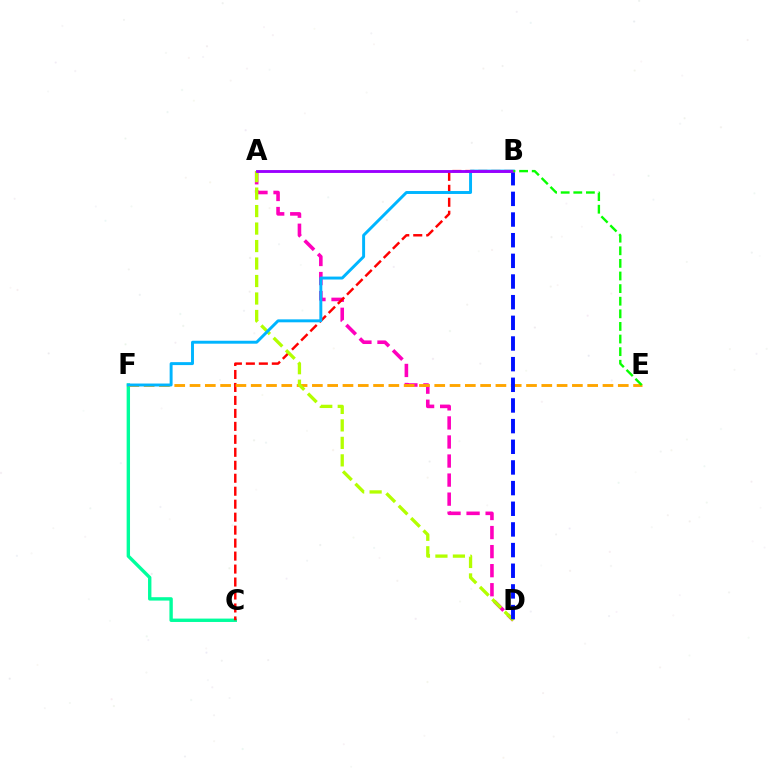{('A', 'D'): [{'color': '#ff00bd', 'line_style': 'dashed', 'thickness': 2.59}, {'color': '#b3ff00', 'line_style': 'dashed', 'thickness': 2.38}], ('C', 'F'): [{'color': '#00ff9d', 'line_style': 'solid', 'thickness': 2.44}], ('B', 'C'): [{'color': '#ff0000', 'line_style': 'dashed', 'thickness': 1.76}], ('E', 'F'): [{'color': '#ffa500', 'line_style': 'dashed', 'thickness': 2.08}], ('B', 'F'): [{'color': '#00b5ff', 'line_style': 'solid', 'thickness': 2.12}], ('B', 'D'): [{'color': '#0010ff', 'line_style': 'dashed', 'thickness': 2.81}], ('A', 'B'): [{'color': '#9b00ff', 'line_style': 'solid', 'thickness': 2.06}], ('B', 'E'): [{'color': '#08ff00', 'line_style': 'dashed', 'thickness': 1.71}]}